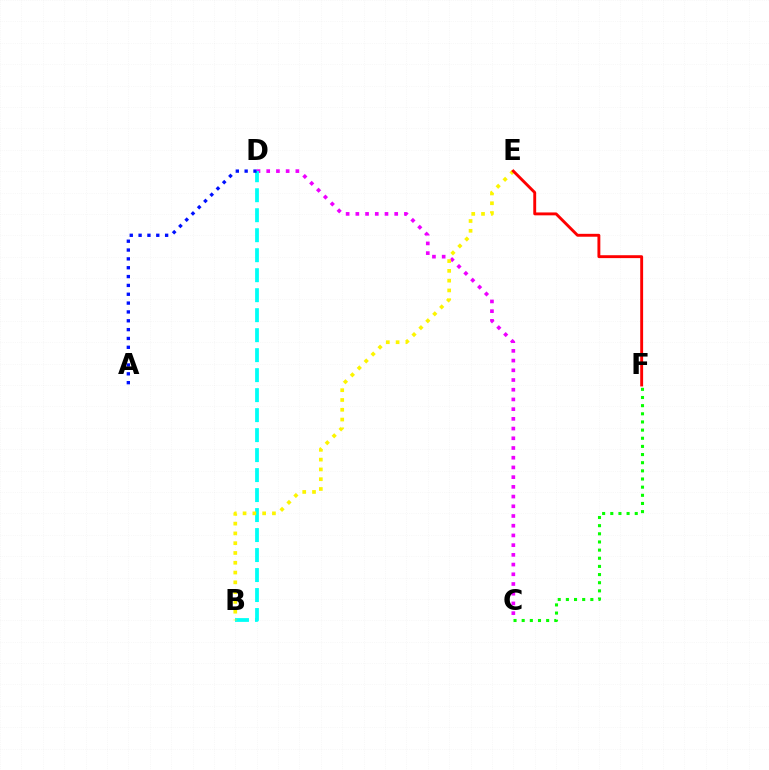{('C', 'D'): [{'color': '#ee00ff', 'line_style': 'dotted', 'thickness': 2.64}], ('C', 'F'): [{'color': '#08ff00', 'line_style': 'dotted', 'thickness': 2.21}], ('B', 'D'): [{'color': '#00fff6', 'line_style': 'dashed', 'thickness': 2.72}], ('B', 'E'): [{'color': '#fcf500', 'line_style': 'dotted', 'thickness': 2.66}], ('E', 'F'): [{'color': '#ff0000', 'line_style': 'solid', 'thickness': 2.08}], ('A', 'D'): [{'color': '#0010ff', 'line_style': 'dotted', 'thickness': 2.4}]}